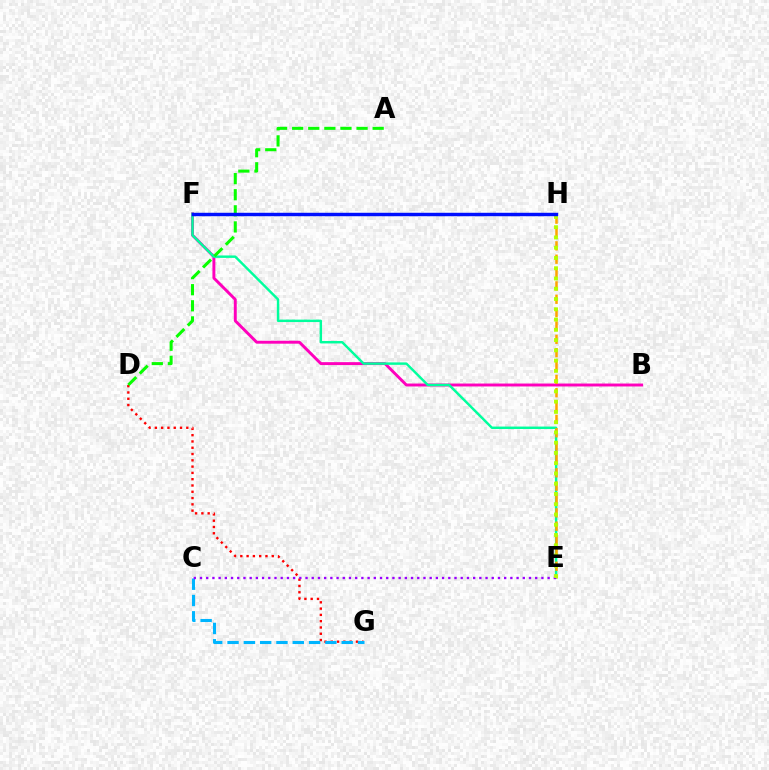{('B', 'F'): [{'color': '#ff00bd', 'line_style': 'solid', 'thickness': 2.11}], ('E', 'F'): [{'color': '#00ff9d', 'line_style': 'solid', 'thickness': 1.75}], ('E', 'H'): [{'color': '#ffa500', 'line_style': 'dashed', 'thickness': 1.81}, {'color': '#b3ff00', 'line_style': 'dotted', 'thickness': 2.79}], ('D', 'G'): [{'color': '#ff0000', 'line_style': 'dotted', 'thickness': 1.71}], ('C', 'G'): [{'color': '#00b5ff', 'line_style': 'dashed', 'thickness': 2.22}], ('C', 'E'): [{'color': '#9b00ff', 'line_style': 'dotted', 'thickness': 1.69}], ('A', 'D'): [{'color': '#08ff00', 'line_style': 'dashed', 'thickness': 2.19}], ('F', 'H'): [{'color': '#0010ff', 'line_style': 'solid', 'thickness': 2.48}]}